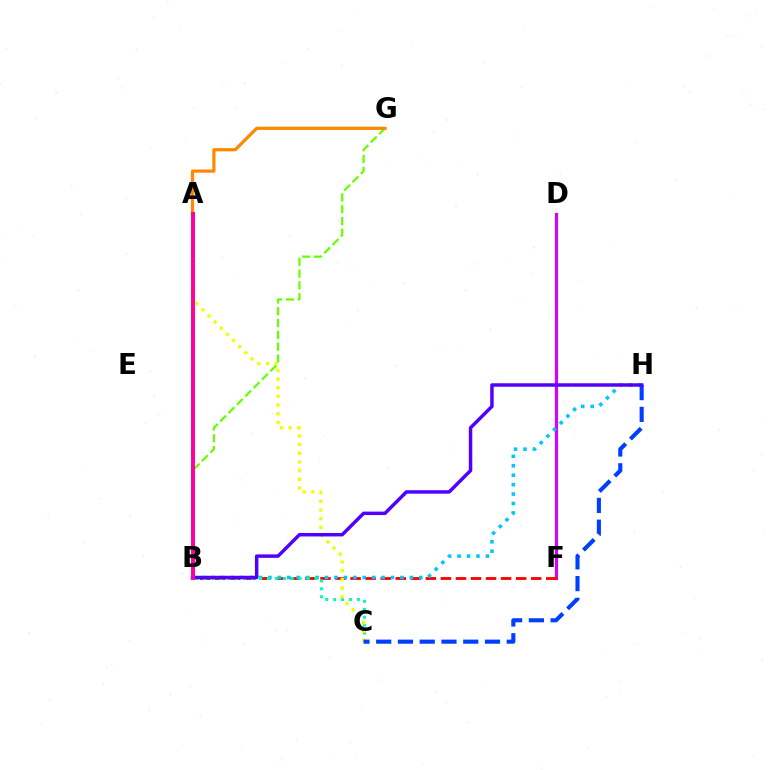{('B', 'G'): [{'color': '#66ff00', 'line_style': 'dashed', 'thickness': 1.61}], ('A', 'G'): [{'color': '#ff8800', 'line_style': 'solid', 'thickness': 2.31}], ('D', 'F'): [{'color': '#d600ff', 'line_style': 'solid', 'thickness': 2.28}], ('B', 'F'): [{'color': '#ff0000', 'line_style': 'dashed', 'thickness': 2.04}], ('B', 'H'): [{'color': '#00c7ff', 'line_style': 'dotted', 'thickness': 2.56}, {'color': '#4f00ff', 'line_style': 'solid', 'thickness': 2.49}], ('A', 'B'): [{'color': '#00ff27', 'line_style': 'dashed', 'thickness': 2.69}, {'color': '#ff00a0', 'line_style': 'solid', 'thickness': 2.84}], ('B', 'C'): [{'color': '#00ffaf', 'line_style': 'dotted', 'thickness': 2.15}], ('A', 'C'): [{'color': '#eeff00', 'line_style': 'dotted', 'thickness': 2.36}], ('C', 'H'): [{'color': '#003fff', 'line_style': 'dashed', 'thickness': 2.96}]}